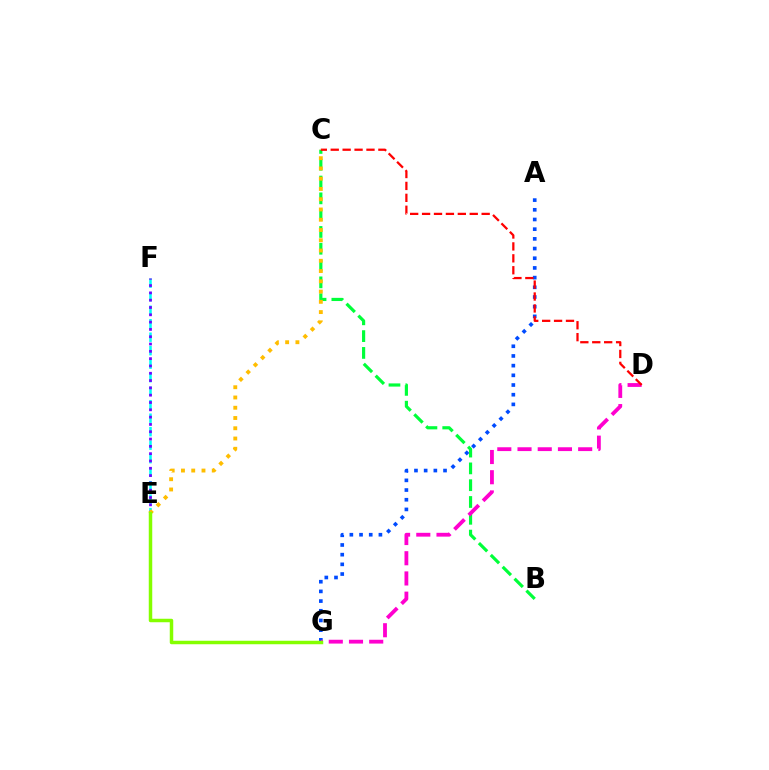{('A', 'G'): [{'color': '#004bff', 'line_style': 'dotted', 'thickness': 2.63}], ('B', 'C'): [{'color': '#00ff39', 'line_style': 'dashed', 'thickness': 2.28}], ('D', 'G'): [{'color': '#ff00cf', 'line_style': 'dashed', 'thickness': 2.75}], ('E', 'F'): [{'color': '#00fff6', 'line_style': 'dashed', 'thickness': 1.83}, {'color': '#7200ff', 'line_style': 'dotted', 'thickness': 1.99}], ('C', 'D'): [{'color': '#ff0000', 'line_style': 'dashed', 'thickness': 1.62}], ('C', 'E'): [{'color': '#ffbd00', 'line_style': 'dotted', 'thickness': 2.79}], ('E', 'G'): [{'color': '#84ff00', 'line_style': 'solid', 'thickness': 2.51}]}